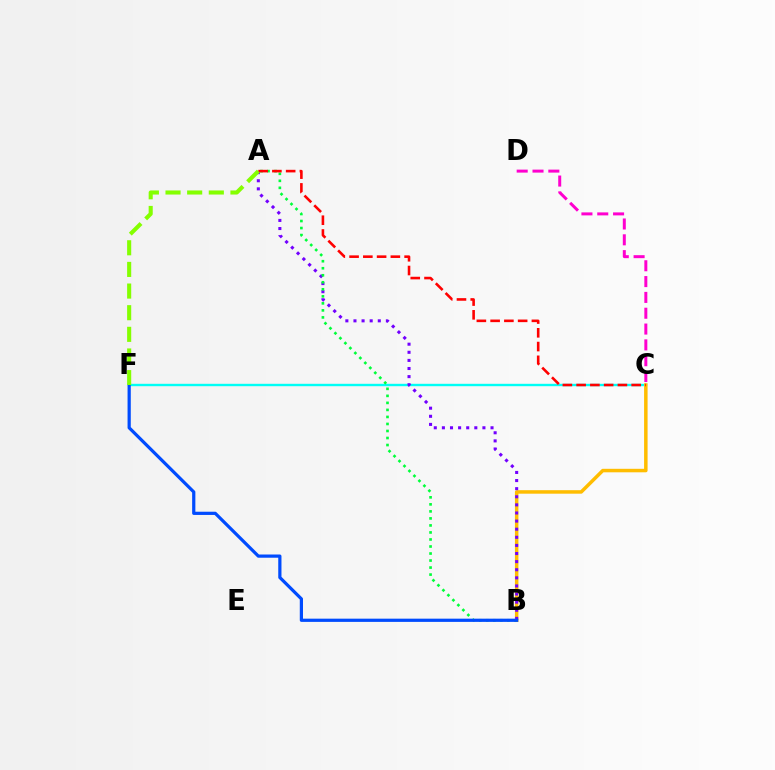{('C', 'F'): [{'color': '#00fff6', 'line_style': 'solid', 'thickness': 1.72}], ('B', 'C'): [{'color': '#ffbd00', 'line_style': 'solid', 'thickness': 2.52}], ('A', 'B'): [{'color': '#7200ff', 'line_style': 'dotted', 'thickness': 2.2}, {'color': '#00ff39', 'line_style': 'dotted', 'thickness': 1.91}], ('A', 'C'): [{'color': '#ff0000', 'line_style': 'dashed', 'thickness': 1.87}], ('B', 'F'): [{'color': '#004bff', 'line_style': 'solid', 'thickness': 2.32}], ('A', 'F'): [{'color': '#84ff00', 'line_style': 'dashed', 'thickness': 2.94}], ('C', 'D'): [{'color': '#ff00cf', 'line_style': 'dashed', 'thickness': 2.15}]}